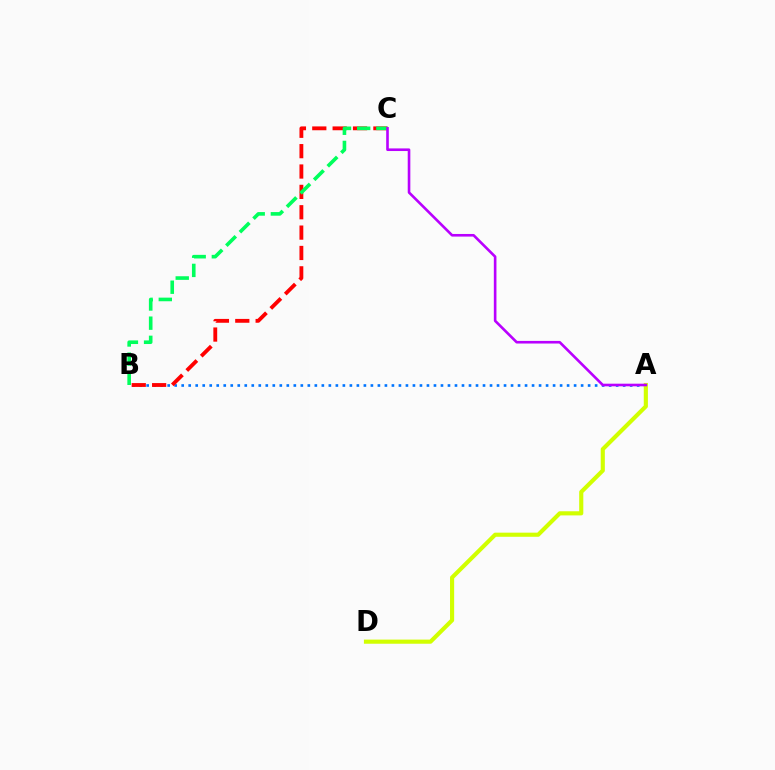{('A', 'B'): [{'color': '#0074ff', 'line_style': 'dotted', 'thickness': 1.9}], ('B', 'C'): [{'color': '#ff0000', 'line_style': 'dashed', 'thickness': 2.77}, {'color': '#00ff5c', 'line_style': 'dashed', 'thickness': 2.6}], ('A', 'D'): [{'color': '#d1ff00', 'line_style': 'solid', 'thickness': 2.97}], ('A', 'C'): [{'color': '#b900ff', 'line_style': 'solid', 'thickness': 1.89}]}